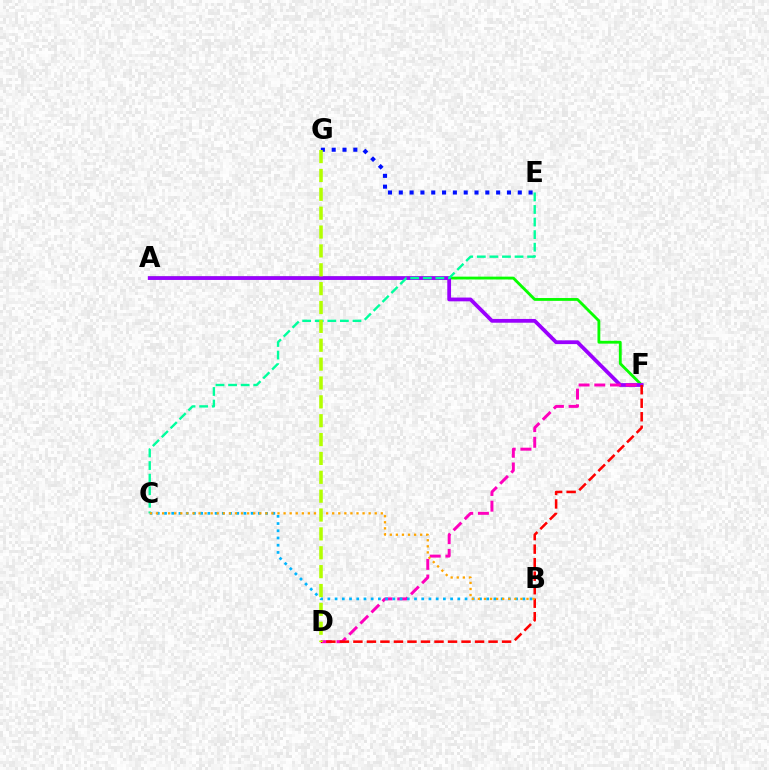{('A', 'F'): [{'color': '#08ff00', 'line_style': 'solid', 'thickness': 2.04}, {'color': '#9b00ff', 'line_style': 'solid', 'thickness': 2.71}], ('E', 'G'): [{'color': '#0010ff', 'line_style': 'dotted', 'thickness': 2.94}], ('D', 'F'): [{'color': '#ff00bd', 'line_style': 'dashed', 'thickness': 2.13}, {'color': '#ff0000', 'line_style': 'dashed', 'thickness': 1.84}], ('B', 'C'): [{'color': '#00b5ff', 'line_style': 'dotted', 'thickness': 1.96}, {'color': '#ffa500', 'line_style': 'dotted', 'thickness': 1.65}], ('C', 'E'): [{'color': '#00ff9d', 'line_style': 'dashed', 'thickness': 1.71}], ('D', 'G'): [{'color': '#b3ff00', 'line_style': 'dashed', 'thickness': 2.56}]}